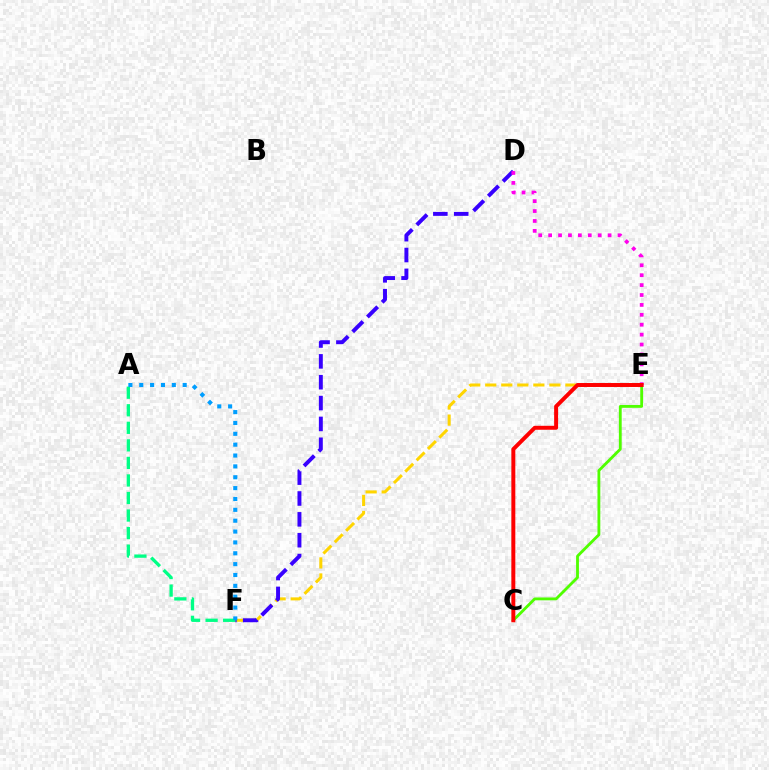{('E', 'F'): [{'color': '#ffd500', 'line_style': 'dashed', 'thickness': 2.18}], ('C', 'E'): [{'color': '#4fff00', 'line_style': 'solid', 'thickness': 2.04}, {'color': '#ff0000', 'line_style': 'solid', 'thickness': 2.85}], ('D', 'F'): [{'color': '#3700ff', 'line_style': 'dashed', 'thickness': 2.83}], ('A', 'F'): [{'color': '#00ff86', 'line_style': 'dashed', 'thickness': 2.38}, {'color': '#009eff', 'line_style': 'dotted', 'thickness': 2.95}], ('D', 'E'): [{'color': '#ff00ed', 'line_style': 'dotted', 'thickness': 2.69}]}